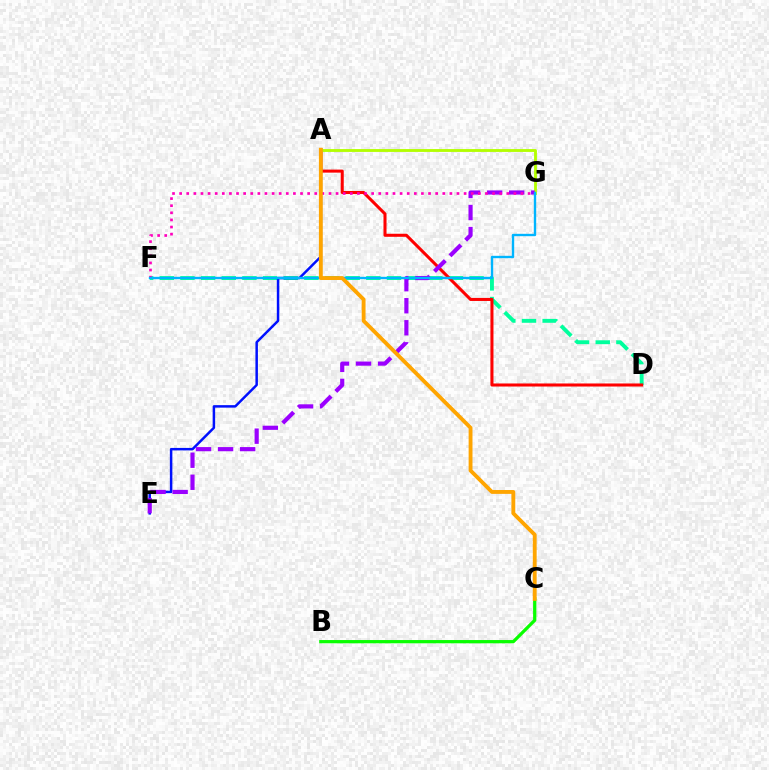{('D', 'F'): [{'color': '#00ff9d', 'line_style': 'dashed', 'thickness': 2.81}], ('A', 'D'): [{'color': '#ff0000', 'line_style': 'solid', 'thickness': 2.19}], ('B', 'C'): [{'color': '#08ff00', 'line_style': 'solid', 'thickness': 2.33}], ('A', 'G'): [{'color': '#b3ff00', 'line_style': 'solid', 'thickness': 2.05}], ('A', 'E'): [{'color': '#0010ff', 'line_style': 'solid', 'thickness': 1.79}], ('E', 'G'): [{'color': '#9b00ff', 'line_style': 'dashed', 'thickness': 3.0}], ('F', 'G'): [{'color': '#ff00bd', 'line_style': 'dotted', 'thickness': 1.93}, {'color': '#00b5ff', 'line_style': 'solid', 'thickness': 1.71}], ('A', 'C'): [{'color': '#ffa500', 'line_style': 'solid', 'thickness': 2.78}]}